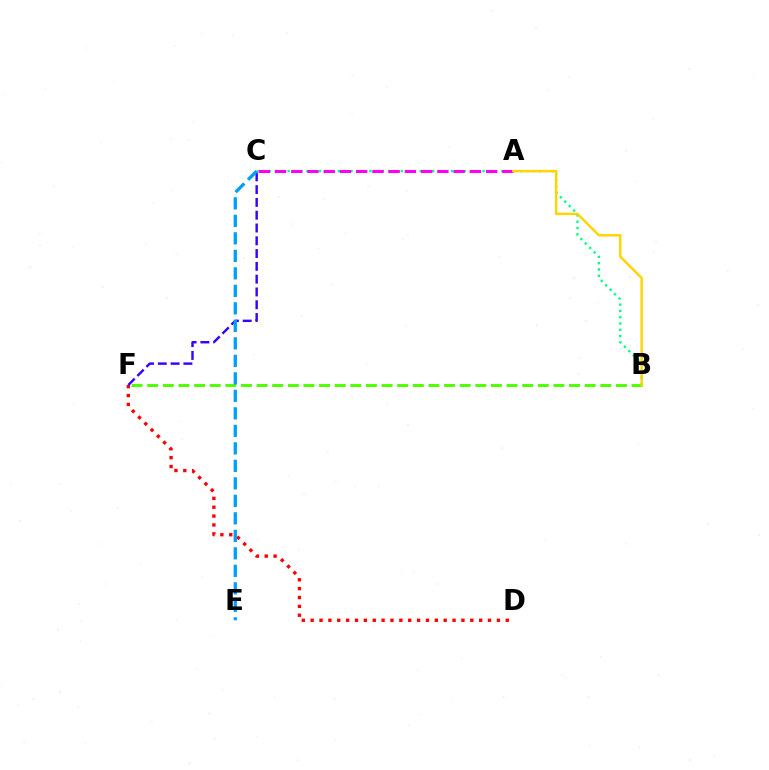{('B', 'C'): [{'color': '#00ff86', 'line_style': 'dotted', 'thickness': 1.71}], ('B', 'F'): [{'color': '#4fff00', 'line_style': 'dashed', 'thickness': 2.12}], ('A', 'C'): [{'color': '#ff00ed', 'line_style': 'dashed', 'thickness': 2.21}], ('A', 'B'): [{'color': '#ffd500', 'line_style': 'solid', 'thickness': 1.77}], ('D', 'F'): [{'color': '#ff0000', 'line_style': 'dotted', 'thickness': 2.41}], ('C', 'F'): [{'color': '#3700ff', 'line_style': 'dashed', 'thickness': 1.74}], ('C', 'E'): [{'color': '#009eff', 'line_style': 'dashed', 'thickness': 2.38}]}